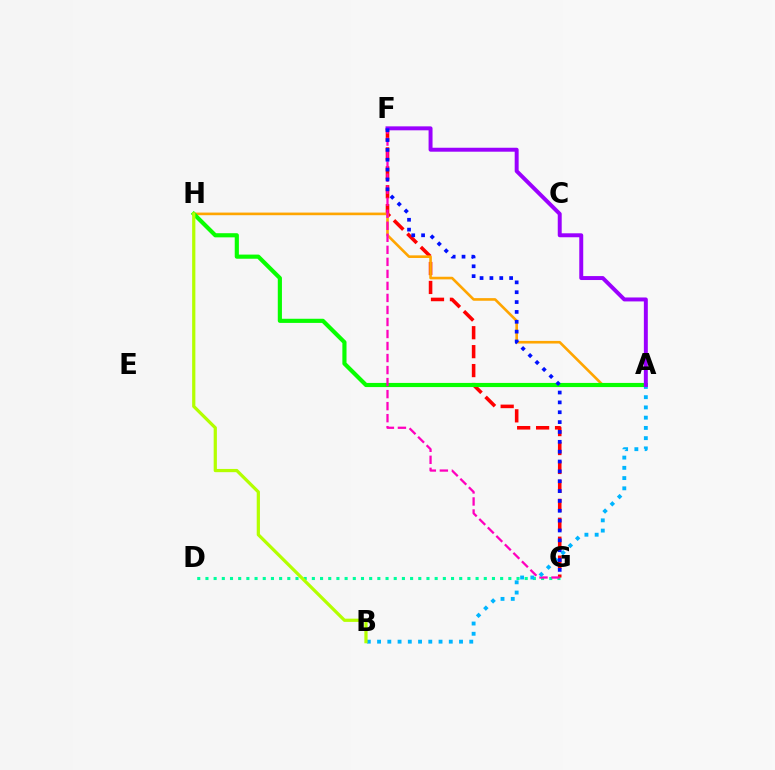{('D', 'G'): [{'color': '#00ff9d', 'line_style': 'dotted', 'thickness': 2.22}], ('F', 'G'): [{'color': '#ff0000', 'line_style': 'dashed', 'thickness': 2.57}, {'color': '#ff00bd', 'line_style': 'dashed', 'thickness': 1.63}, {'color': '#0010ff', 'line_style': 'dotted', 'thickness': 2.68}], ('A', 'H'): [{'color': '#ffa500', 'line_style': 'solid', 'thickness': 1.89}, {'color': '#08ff00', 'line_style': 'solid', 'thickness': 2.98}], ('A', 'B'): [{'color': '#00b5ff', 'line_style': 'dotted', 'thickness': 2.78}], ('A', 'F'): [{'color': '#9b00ff', 'line_style': 'solid', 'thickness': 2.85}], ('B', 'H'): [{'color': '#b3ff00', 'line_style': 'solid', 'thickness': 2.32}]}